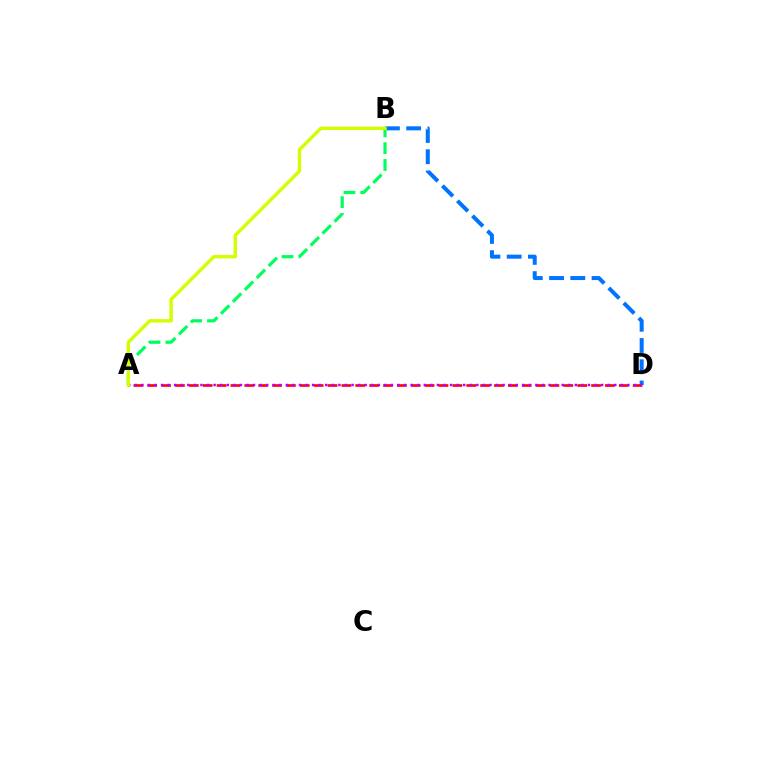{('B', 'D'): [{'color': '#0074ff', 'line_style': 'dashed', 'thickness': 2.89}], ('A', 'B'): [{'color': '#00ff5c', 'line_style': 'dashed', 'thickness': 2.29}, {'color': '#d1ff00', 'line_style': 'solid', 'thickness': 2.45}], ('A', 'D'): [{'color': '#ff0000', 'line_style': 'dashed', 'thickness': 1.88}, {'color': '#b900ff', 'line_style': 'dotted', 'thickness': 1.78}]}